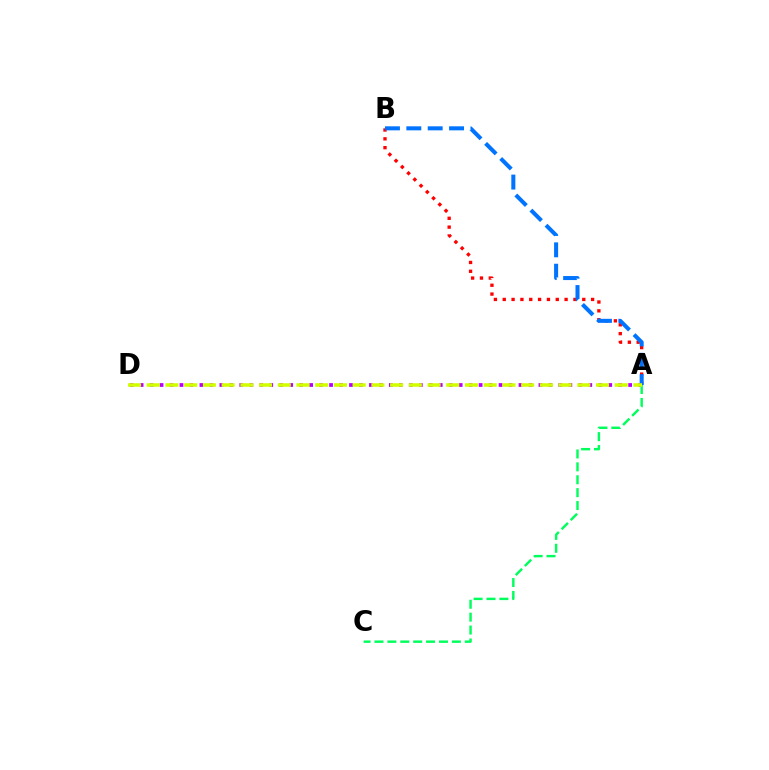{('A', 'D'): [{'color': '#b900ff', 'line_style': 'dotted', 'thickness': 2.71}, {'color': '#d1ff00', 'line_style': 'dashed', 'thickness': 2.54}], ('A', 'B'): [{'color': '#ff0000', 'line_style': 'dotted', 'thickness': 2.4}, {'color': '#0074ff', 'line_style': 'dashed', 'thickness': 2.9}], ('A', 'C'): [{'color': '#00ff5c', 'line_style': 'dashed', 'thickness': 1.75}]}